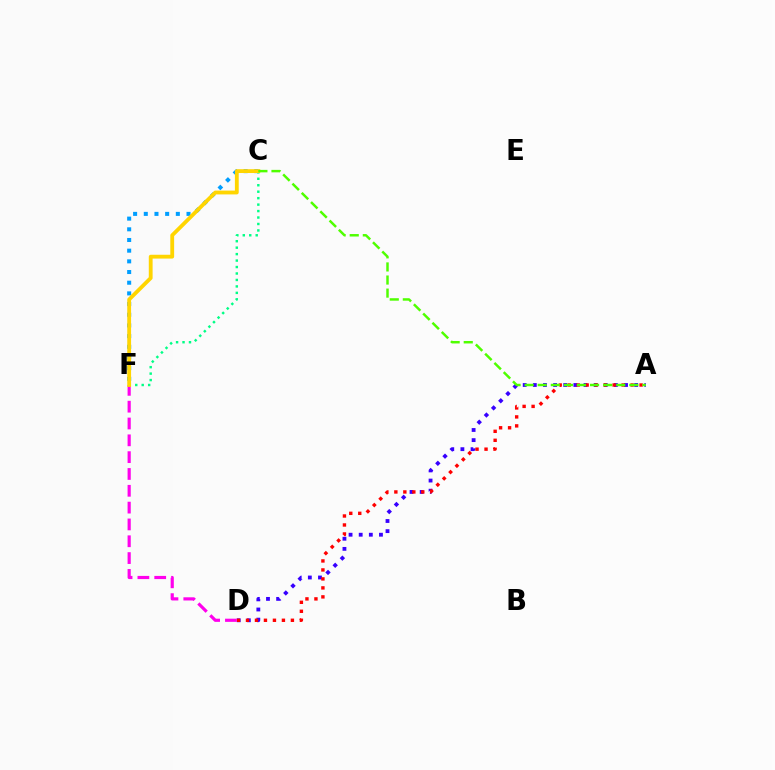{('A', 'D'): [{'color': '#3700ff', 'line_style': 'dotted', 'thickness': 2.75}, {'color': '#ff0000', 'line_style': 'dotted', 'thickness': 2.44}], ('C', 'F'): [{'color': '#00ff86', 'line_style': 'dotted', 'thickness': 1.75}, {'color': '#009eff', 'line_style': 'dotted', 'thickness': 2.9}, {'color': '#ffd500', 'line_style': 'solid', 'thickness': 2.75}], ('D', 'F'): [{'color': '#ff00ed', 'line_style': 'dashed', 'thickness': 2.29}], ('A', 'C'): [{'color': '#4fff00', 'line_style': 'dashed', 'thickness': 1.78}]}